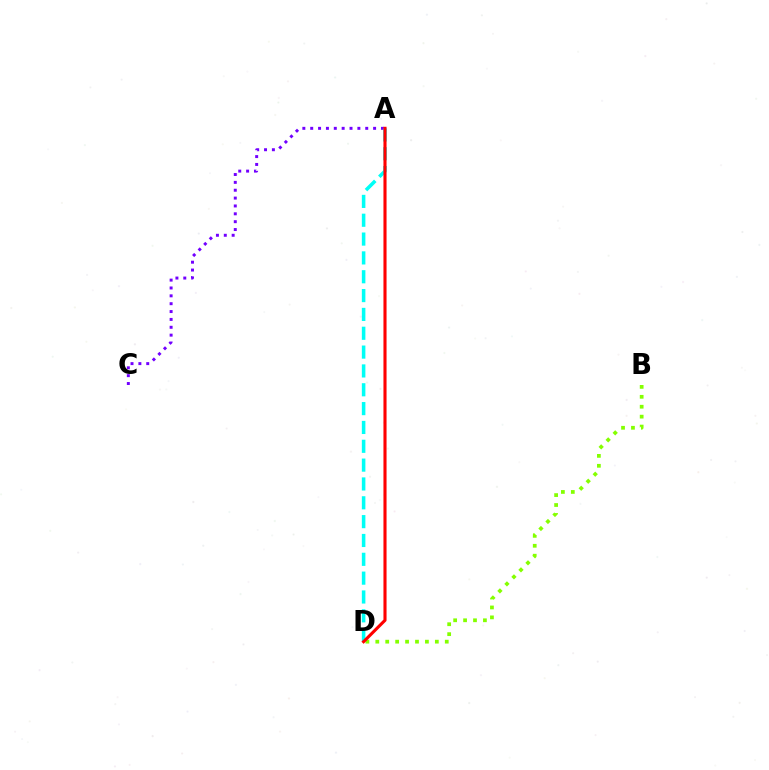{('A', 'C'): [{'color': '#7200ff', 'line_style': 'dotted', 'thickness': 2.14}], ('A', 'D'): [{'color': '#00fff6', 'line_style': 'dashed', 'thickness': 2.56}, {'color': '#ff0000', 'line_style': 'solid', 'thickness': 2.23}], ('B', 'D'): [{'color': '#84ff00', 'line_style': 'dotted', 'thickness': 2.7}]}